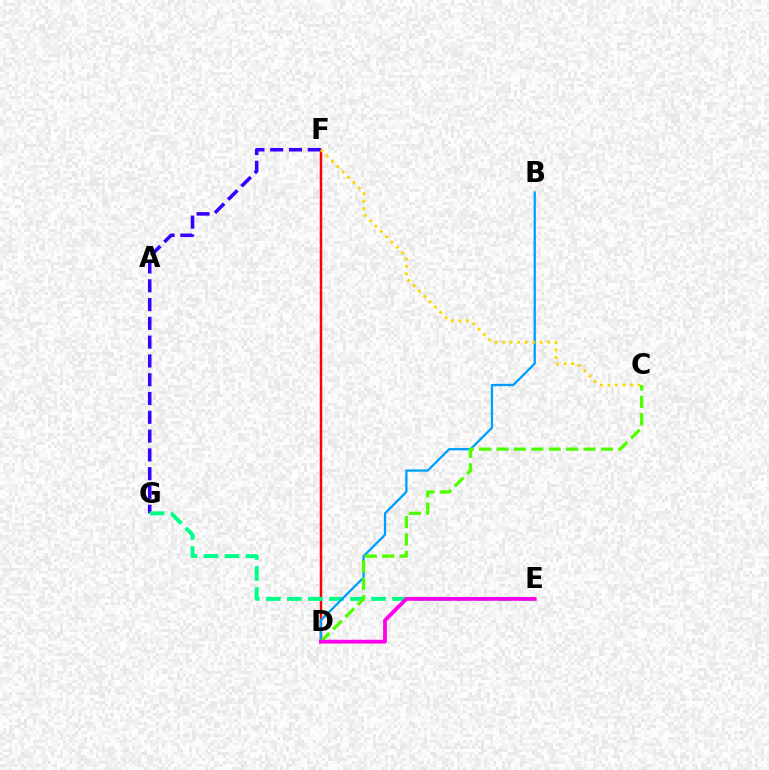{('D', 'F'): [{'color': '#ff0000', 'line_style': 'solid', 'thickness': 1.77}], ('F', 'G'): [{'color': '#3700ff', 'line_style': 'dashed', 'thickness': 2.55}], ('E', 'G'): [{'color': '#00ff86', 'line_style': 'dashed', 'thickness': 2.86}], ('B', 'D'): [{'color': '#009eff', 'line_style': 'solid', 'thickness': 1.64}], ('C', 'F'): [{'color': '#ffd500', 'line_style': 'dotted', 'thickness': 2.05}], ('C', 'D'): [{'color': '#4fff00', 'line_style': 'dashed', 'thickness': 2.36}], ('D', 'E'): [{'color': '#ff00ed', 'line_style': 'solid', 'thickness': 2.73}]}